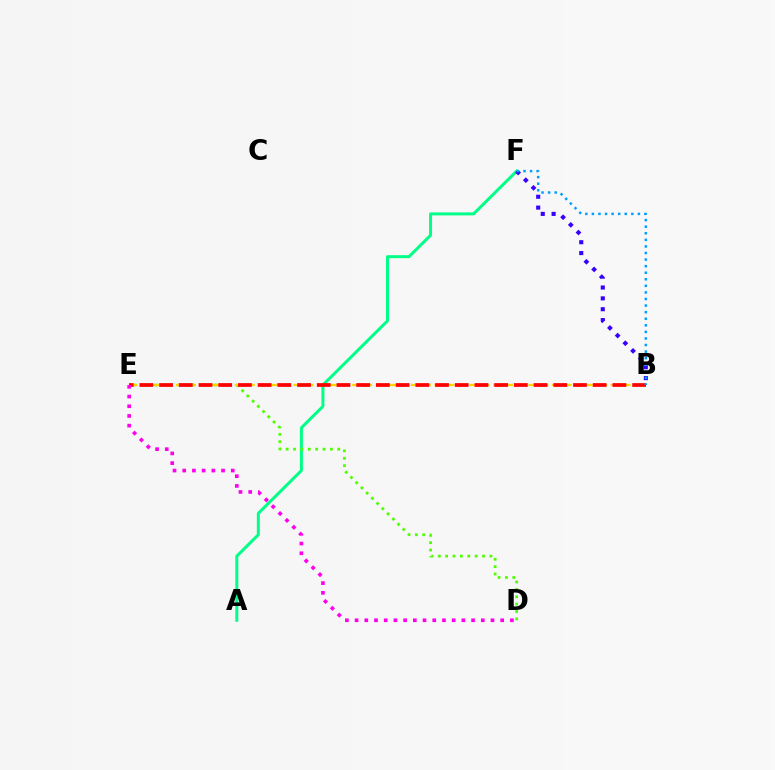{('A', 'F'): [{'color': '#00ff86', 'line_style': 'solid', 'thickness': 2.15}], ('B', 'F'): [{'color': '#3700ff', 'line_style': 'dotted', 'thickness': 2.95}, {'color': '#009eff', 'line_style': 'dotted', 'thickness': 1.79}], ('D', 'E'): [{'color': '#4fff00', 'line_style': 'dotted', 'thickness': 2.0}, {'color': '#ff00ed', 'line_style': 'dotted', 'thickness': 2.64}], ('B', 'E'): [{'color': '#ffd500', 'line_style': 'dashed', 'thickness': 1.6}, {'color': '#ff0000', 'line_style': 'dashed', 'thickness': 2.68}]}